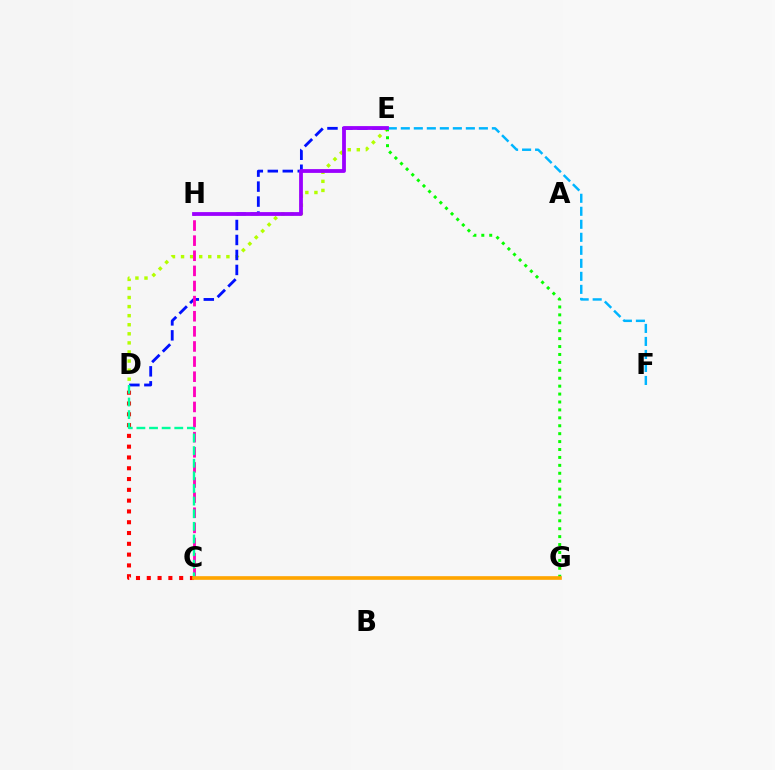{('C', 'D'): [{'color': '#ff0000', 'line_style': 'dotted', 'thickness': 2.93}, {'color': '#00ff9d', 'line_style': 'dashed', 'thickness': 1.71}], ('D', 'E'): [{'color': '#b3ff00', 'line_style': 'dotted', 'thickness': 2.47}, {'color': '#0010ff', 'line_style': 'dashed', 'thickness': 2.04}], ('C', 'H'): [{'color': '#ff00bd', 'line_style': 'dashed', 'thickness': 2.05}], ('E', 'G'): [{'color': '#08ff00', 'line_style': 'dotted', 'thickness': 2.15}], ('E', 'F'): [{'color': '#00b5ff', 'line_style': 'dashed', 'thickness': 1.77}], ('E', 'H'): [{'color': '#9b00ff', 'line_style': 'solid', 'thickness': 2.73}], ('C', 'G'): [{'color': '#ffa500', 'line_style': 'solid', 'thickness': 2.63}]}